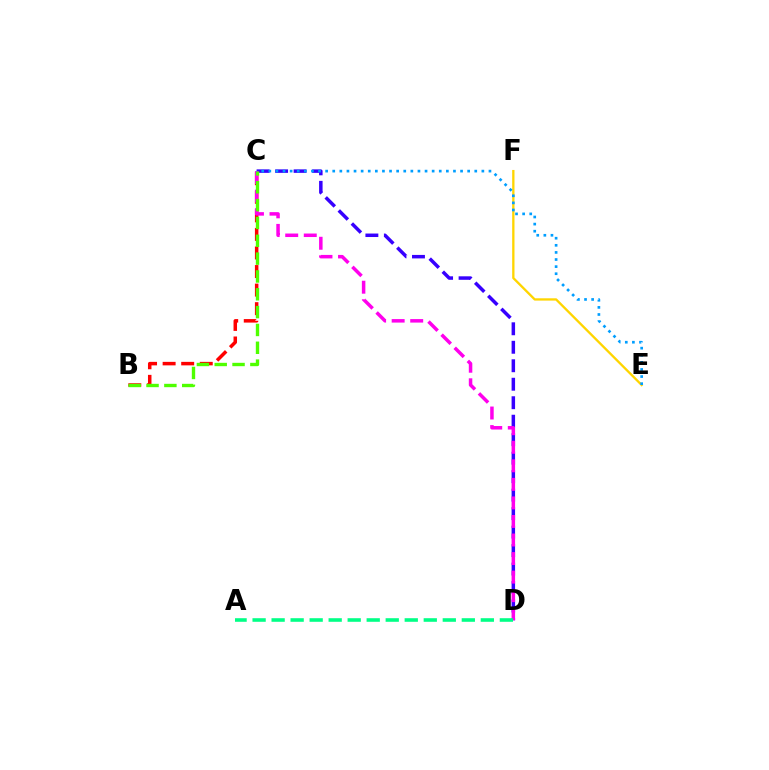{('E', 'F'): [{'color': '#ffd500', 'line_style': 'solid', 'thickness': 1.67}], ('B', 'C'): [{'color': '#ff0000', 'line_style': 'dashed', 'thickness': 2.52}, {'color': '#4fff00', 'line_style': 'dashed', 'thickness': 2.42}], ('C', 'D'): [{'color': '#3700ff', 'line_style': 'dashed', 'thickness': 2.51}, {'color': '#ff00ed', 'line_style': 'dashed', 'thickness': 2.52}], ('A', 'D'): [{'color': '#00ff86', 'line_style': 'dashed', 'thickness': 2.58}], ('C', 'E'): [{'color': '#009eff', 'line_style': 'dotted', 'thickness': 1.93}]}